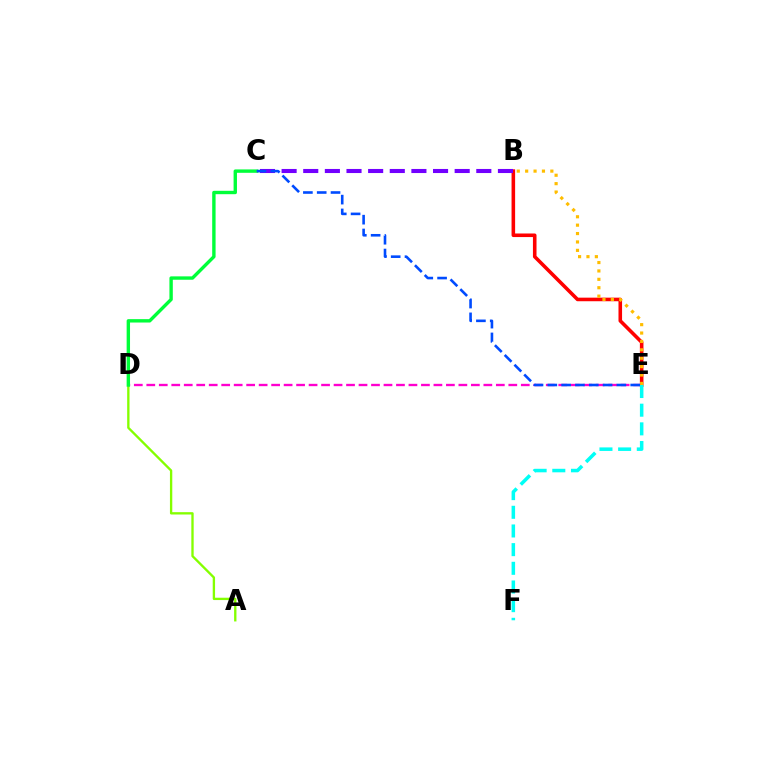{('A', 'D'): [{'color': '#84ff00', 'line_style': 'solid', 'thickness': 1.68}], ('D', 'E'): [{'color': '#ff00cf', 'line_style': 'dashed', 'thickness': 1.7}], ('B', 'E'): [{'color': '#ff0000', 'line_style': 'solid', 'thickness': 2.58}, {'color': '#ffbd00', 'line_style': 'dotted', 'thickness': 2.28}], ('B', 'C'): [{'color': '#7200ff', 'line_style': 'dashed', 'thickness': 2.94}], ('C', 'D'): [{'color': '#00ff39', 'line_style': 'solid', 'thickness': 2.44}], ('E', 'F'): [{'color': '#00fff6', 'line_style': 'dashed', 'thickness': 2.54}], ('C', 'E'): [{'color': '#004bff', 'line_style': 'dashed', 'thickness': 1.88}]}